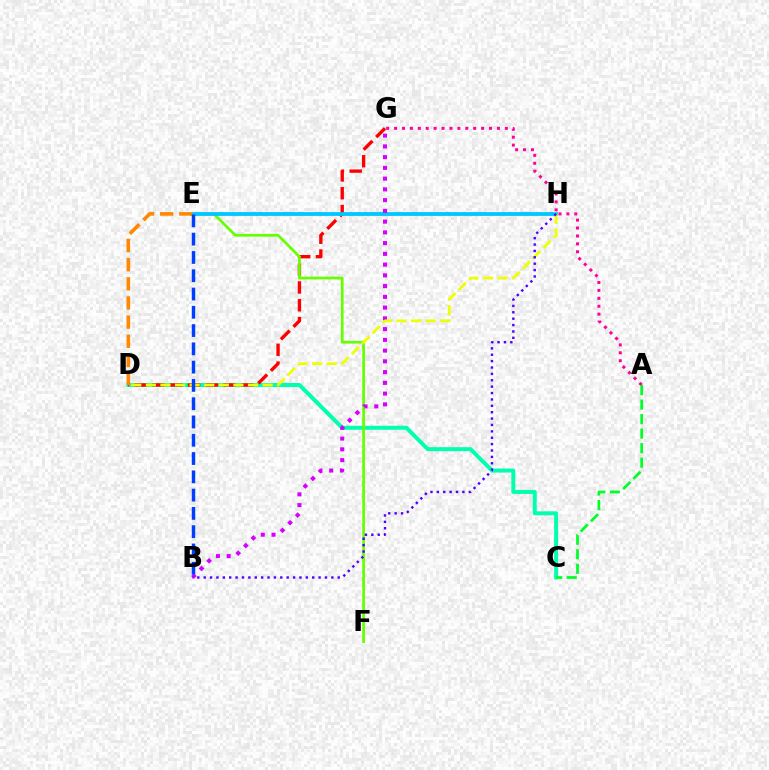{('C', 'D'): [{'color': '#00ffaf', 'line_style': 'solid', 'thickness': 2.87}], ('D', 'G'): [{'color': '#ff0000', 'line_style': 'dashed', 'thickness': 2.42}], ('E', 'F'): [{'color': '#66ff00', 'line_style': 'solid', 'thickness': 1.95}], ('E', 'H'): [{'color': '#00c7ff', 'line_style': 'solid', 'thickness': 2.75}], ('D', 'E'): [{'color': '#ff8800', 'line_style': 'dashed', 'thickness': 2.6}], ('B', 'G'): [{'color': '#d600ff', 'line_style': 'dotted', 'thickness': 2.92}], ('D', 'H'): [{'color': '#eeff00', 'line_style': 'dashed', 'thickness': 1.98}], ('B', 'H'): [{'color': '#4f00ff', 'line_style': 'dotted', 'thickness': 1.73}], ('B', 'E'): [{'color': '#003fff', 'line_style': 'dashed', 'thickness': 2.48}], ('A', 'G'): [{'color': '#ff00a0', 'line_style': 'dotted', 'thickness': 2.15}], ('A', 'C'): [{'color': '#00ff27', 'line_style': 'dashed', 'thickness': 1.97}]}